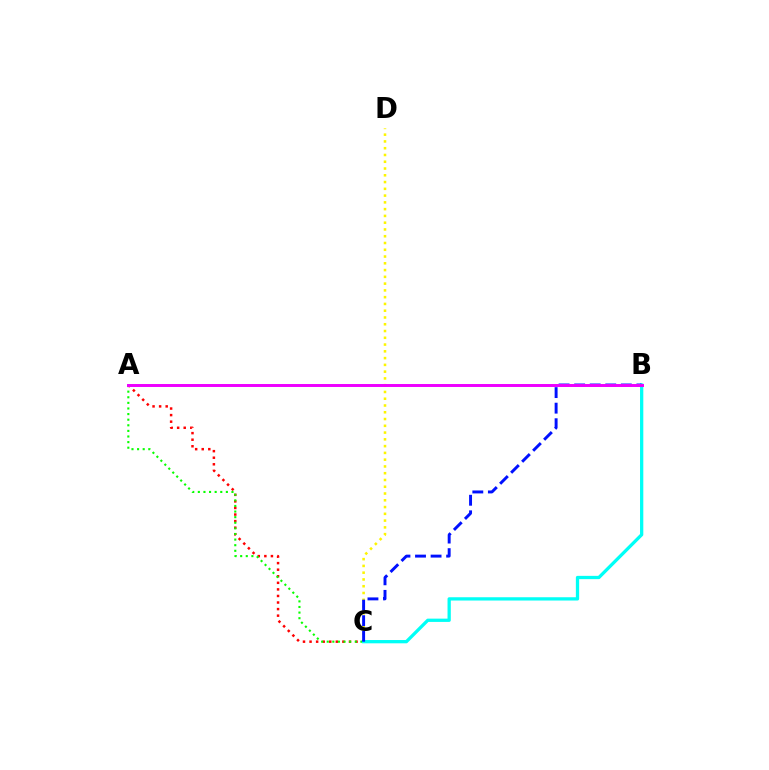{('A', 'C'): [{'color': '#ff0000', 'line_style': 'dotted', 'thickness': 1.78}, {'color': '#08ff00', 'line_style': 'dotted', 'thickness': 1.52}], ('C', 'D'): [{'color': '#fcf500', 'line_style': 'dotted', 'thickness': 1.84}], ('B', 'C'): [{'color': '#00fff6', 'line_style': 'solid', 'thickness': 2.36}, {'color': '#0010ff', 'line_style': 'dashed', 'thickness': 2.11}], ('A', 'B'): [{'color': '#ee00ff', 'line_style': 'solid', 'thickness': 2.13}]}